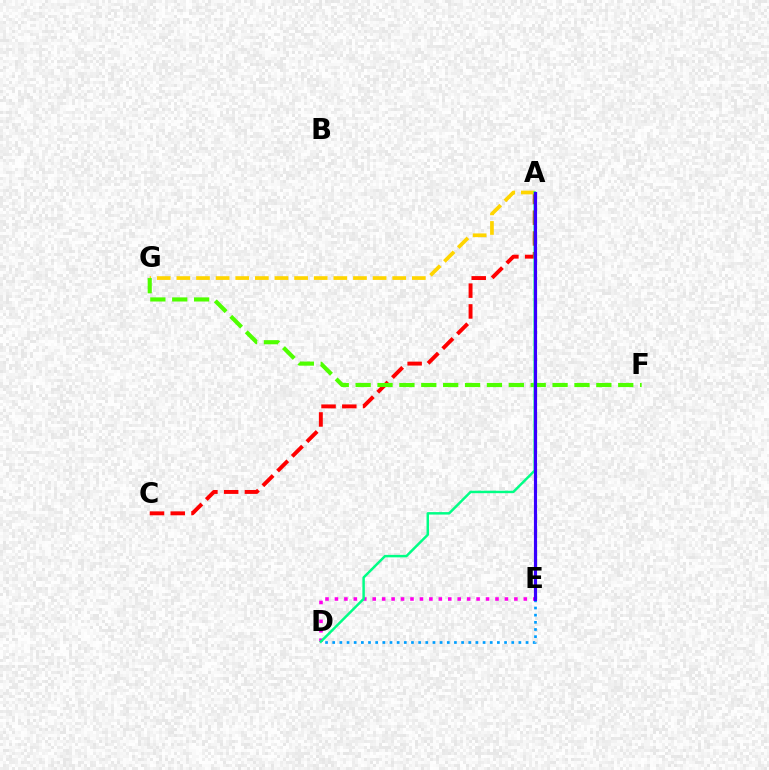{('A', 'C'): [{'color': '#ff0000', 'line_style': 'dashed', 'thickness': 2.82}], ('A', 'G'): [{'color': '#ffd500', 'line_style': 'dashed', 'thickness': 2.67}], ('F', 'G'): [{'color': '#4fff00', 'line_style': 'dashed', 'thickness': 2.97}], ('D', 'E'): [{'color': '#ff00ed', 'line_style': 'dotted', 'thickness': 2.57}, {'color': '#009eff', 'line_style': 'dotted', 'thickness': 1.95}], ('A', 'D'): [{'color': '#00ff86', 'line_style': 'solid', 'thickness': 1.78}], ('A', 'E'): [{'color': '#3700ff', 'line_style': 'solid', 'thickness': 2.27}]}